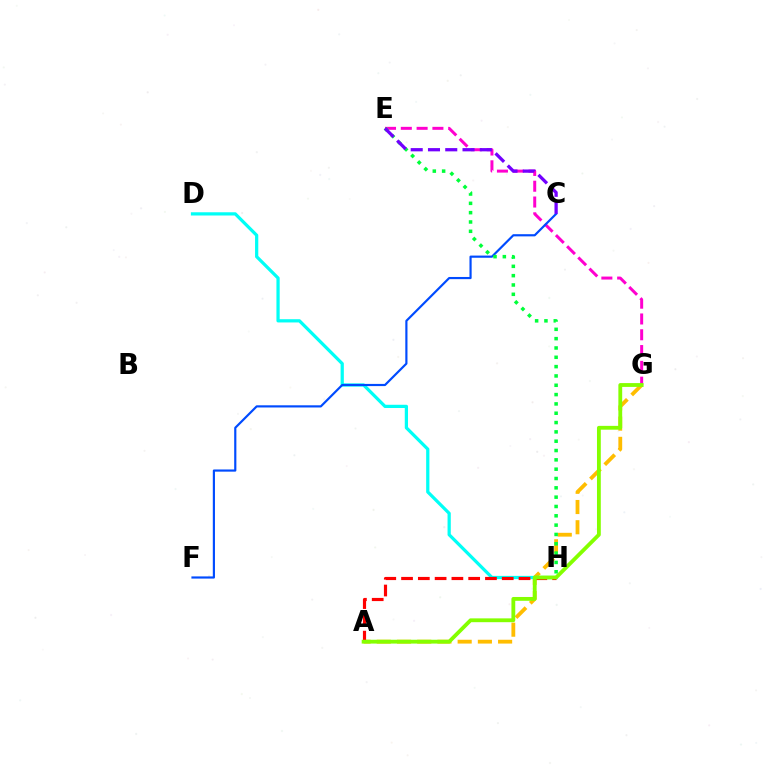{('A', 'G'): [{'color': '#ffbd00', 'line_style': 'dashed', 'thickness': 2.75}, {'color': '#84ff00', 'line_style': 'solid', 'thickness': 2.75}], ('E', 'G'): [{'color': '#ff00cf', 'line_style': 'dashed', 'thickness': 2.15}], ('D', 'H'): [{'color': '#00fff6', 'line_style': 'solid', 'thickness': 2.33}], ('A', 'H'): [{'color': '#ff0000', 'line_style': 'dashed', 'thickness': 2.28}], ('C', 'F'): [{'color': '#004bff', 'line_style': 'solid', 'thickness': 1.57}], ('E', 'H'): [{'color': '#00ff39', 'line_style': 'dotted', 'thickness': 2.53}], ('C', 'E'): [{'color': '#7200ff', 'line_style': 'dashed', 'thickness': 2.35}]}